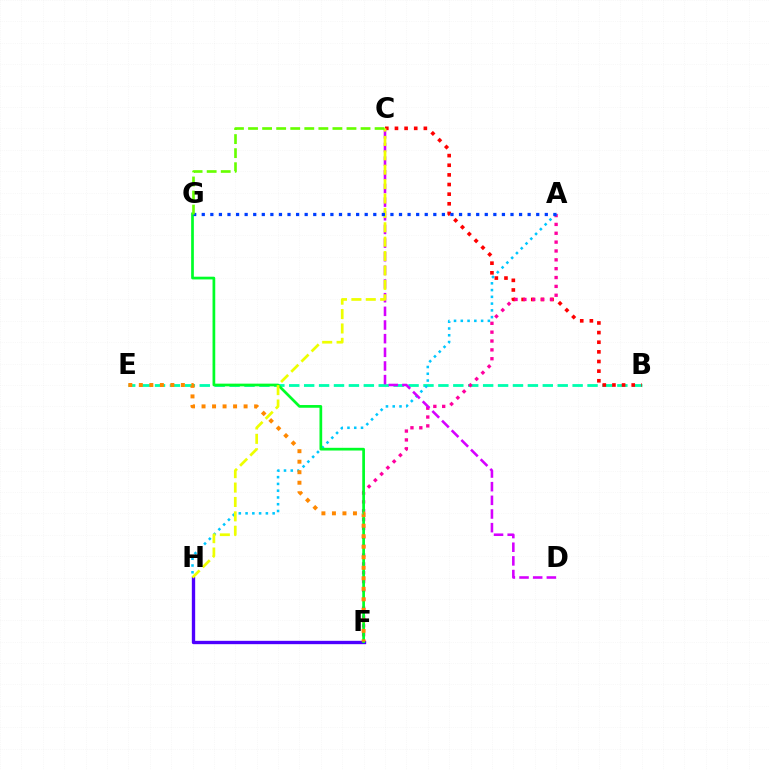{('F', 'H'): [{'color': '#4f00ff', 'line_style': 'solid', 'thickness': 2.41}], ('B', 'E'): [{'color': '#00ffaf', 'line_style': 'dashed', 'thickness': 2.03}], ('B', 'C'): [{'color': '#ff0000', 'line_style': 'dotted', 'thickness': 2.62}], ('A', 'F'): [{'color': '#ff00a0', 'line_style': 'dotted', 'thickness': 2.41}], ('A', 'H'): [{'color': '#00c7ff', 'line_style': 'dotted', 'thickness': 1.84}], ('F', 'G'): [{'color': '#00ff27', 'line_style': 'solid', 'thickness': 1.95}], ('C', 'D'): [{'color': '#d600ff', 'line_style': 'dashed', 'thickness': 1.86}], ('C', 'H'): [{'color': '#eeff00', 'line_style': 'dashed', 'thickness': 1.96}], ('A', 'G'): [{'color': '#003fff', 'line_style': 'dotted', 'thickness': 2.33}], ('E', 'F'): [{'color': '#ff8800', 'line_style': 'dotted', 'thickness': 2.86}], ('C', 'G'): [{'color': '#66ff00', 'line_style': 'dashed', 'thickness': 1.91}]}